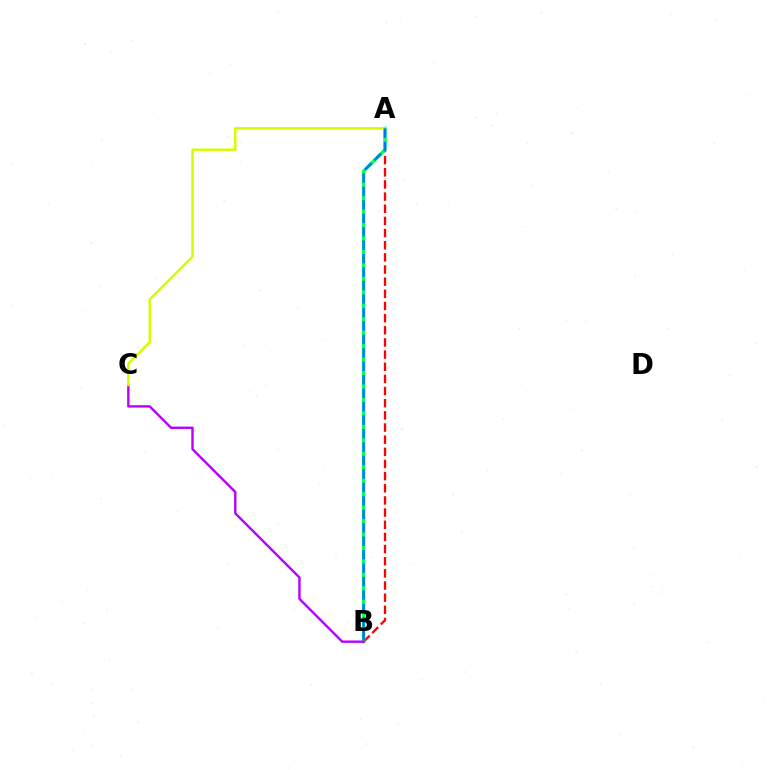{('A', 'B'): [{'color': '#ff0000', 'line_style': 'dashed', 'thickness': 1.65}, {'color': '#00ff5c', 'line_style': 'solid', 'thickness': 2.42}, {'color': '#0074ff', 'line_style': 'dashed', 'thickness': 1.83}], ('B', 'C'): [{'color': '#b900ff', 'line_style': 'solid', 'thickness': 1.72}], ('A', 'C'): [{'color': '#d1ff00', 'line_style': 'solid', 'thickness': 1.79}]}